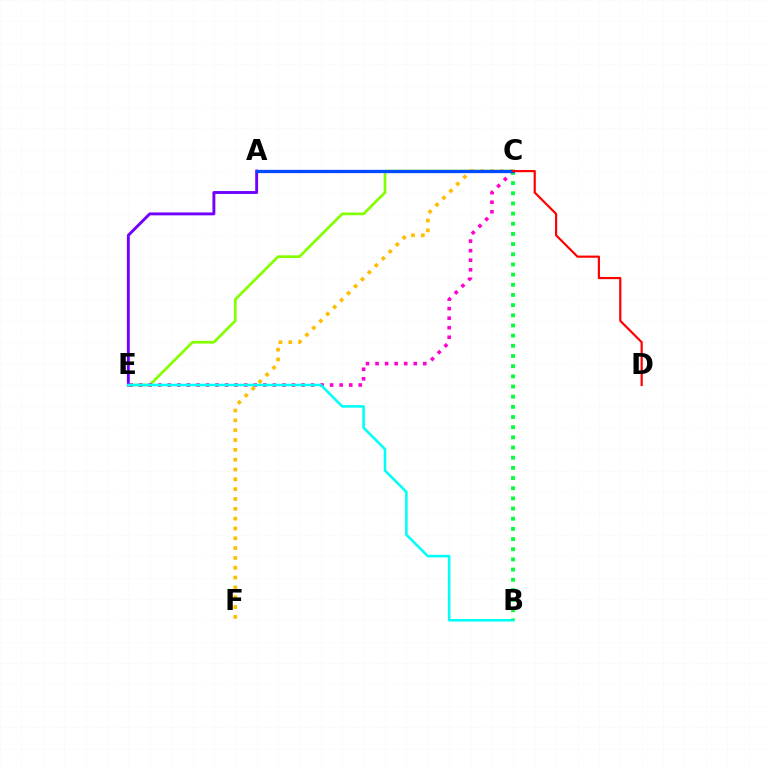{('C', 'E'): [{'color': '#84ff00', 'line_style': 'solid', 'thickness': 1.97}, {'color': '#ff00cf', 'line_style': 'dotted', 'thickness': 2.59}], ('C', 'F'): [{'color': '#ffbd00', 'line_style': 'dotted', 'thickness': 2.67}], ('A', 'E'): [{'color': '#7200ff', 'line_style': 'solid', 'thickness': 2.08}], ('B', 'E'): [{'color': '#00fff6', 'line_style': 'solid', 'thickness': 1.86}], ('B', 'C'): [{'color': '#00ff39', 'line_style': 'dotted', 'thickness': 2.76}], ('A', 'C'): [{'color': '#004bff', 'line_style': 'solid', 'thickness': 2.37}], ('C', 'D'): [{'color': '#ff0000', 'line_style': 'solid', 'thickness': 1.57}]}